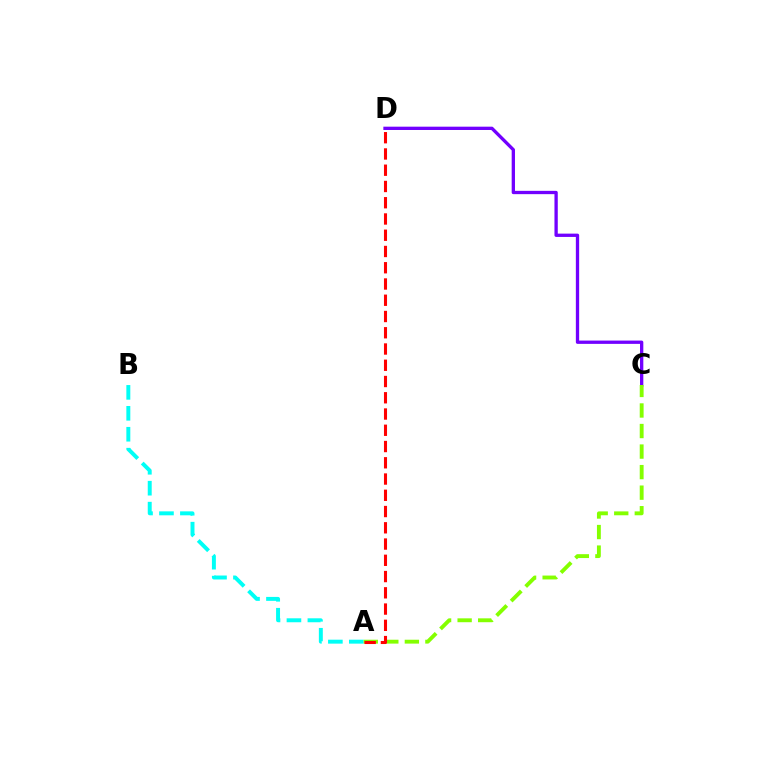{('A', 'B'): [{'color': '#00fff6', 'line_style': 'dashed', 'thickness': 2.84}], ('C', 'D'): [{'color': '#7200ff', 'line_style': 'solid', 'thickness': 2.38}], ('A', 'C'): [{'color': '#84ff00', 'line_style': 'dashed', 'thickness': 2.79}], ('A', 'D'): [{'color': '#ff0000', 'line_style': 'dashed', 'thickness': 2.21}]}